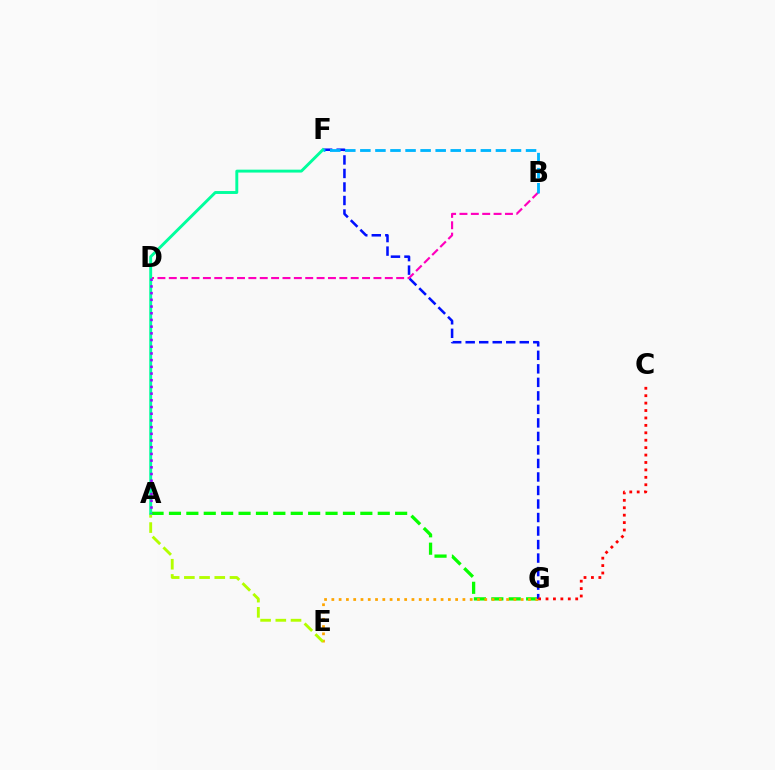{('A', 'G'): [{'color': '#08ff00', 'line_style': 'dashed', 'thickness': 2.36}], ('E', 'G'): [{'color': '#ffa500', 'line_style': 'dotted', 'thickness': 1.98}], ('B', 'D'): [{'color': '#ff00bd', 'line_style': 'dashed', 'thickness': 1.54}], ('A', 'E'): [{'color': '#b3ff00', 'line_style': 'dashed', 'thickness': 2.07}], ('F', 'G'): [{'color': '#0010ff', 'line_style': 'dashed', 'thickness': 1.84}], ('A', 'F'): [{'color': '#00ff9d', 'line_style': 'solid', 'thickness': 2.1}], ('A', 'D'): [{'color': '#9b00ff', 'line_style': 'dotted', 'thickness': 1.82}], ('C', 'G'): [{'color': '#ff0000', 'line_style': 'dotted', 'thickness': 2.02}], ('B', 'F'): [{'color': '#00b5ff', 'line_style': 'dashed', 'thickness': 2.05}]}